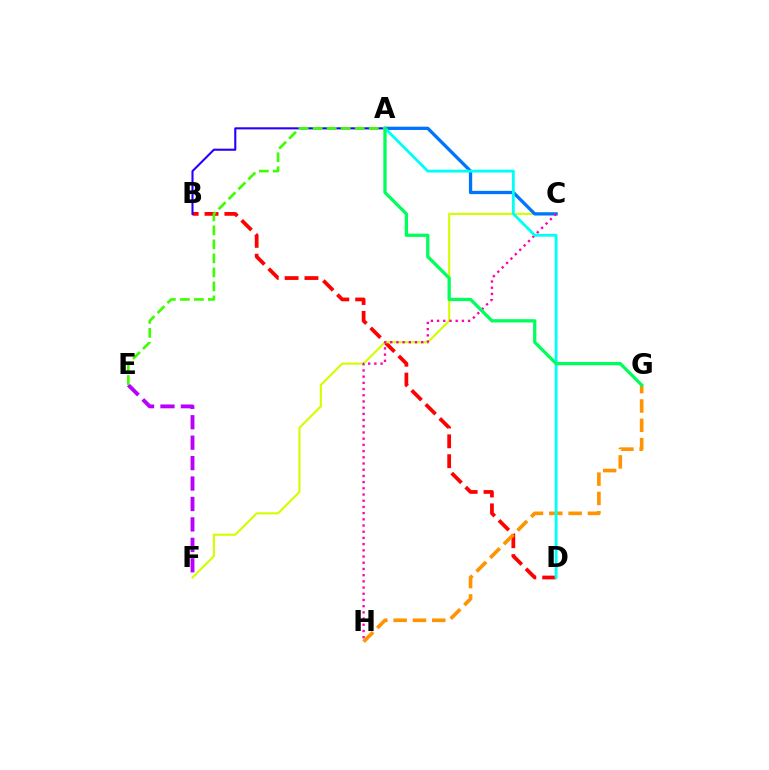{('B', 'D'): [{'color': '#ff0000', 'line_style': 'dashed', 'thickness': 2.7}], ('A', 'B'): [{'color': '#2500ff', 'line_style': 'solid', 'thickness': 1.51}], ('C', 'F'): [{'color': '#d1ff00', 'line_style': 'solid', 'thickness': 1.52}], ('A', 'C'): [{'color': '#0074ff', 'line_style': 'solid', 'thickness': 2.37}], ('E', 'F'): [{'color': '#b900ff', 'line_style': 'dashed', 'thickness': 2.78}], ('C', 'H'): [{'color': '#ff00ac', 'line_style': 'dotted', 'thickness': 1.69}], ('G', 'H'): [{'color': '#ff9400', 'line_style': 'dashed', 'thickness': 2.62}], ('A', 'E'): [{'color': '#3dff00', 'line_style': 'dashed', 'thickness': 1.9}], ('A', 'D'): [{'color': '#00fff6', 'line_style': 'solid', 'thickness': 2.05}], ('A', 'G'): [{'color': '#00ff5c', 'line_style': 'solid', 'thickness': 2.36}]}